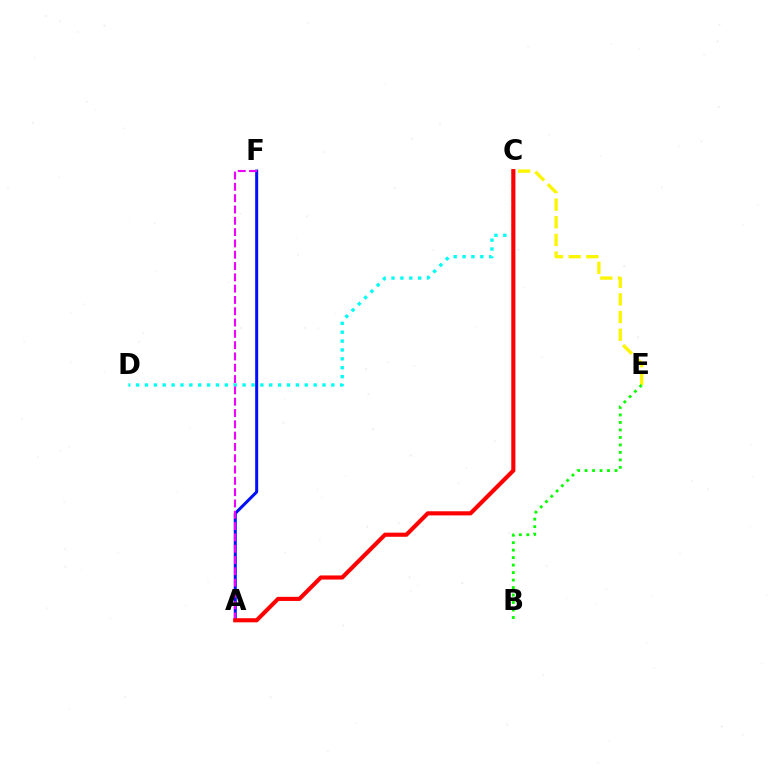{('A', 'F'): [{'color': '#0010ff', 'line_style': 'solid', 'thickness': 2.17}, {'color': '#ee00ff', 'line_style': 'dashed', 'thickness': 1.54}], ('C', 'E'): [{'color': '#fcf500', 'line_style': 'dashed', 'thickness': 2.4}], ('C', 'D'): [{'color': '#00fff6', 'line_style': 'dotted', 'thickness': 2.41}], ('B', 'E'): [{'color': '#08ff00', 'line_style': 'dotted', 'thickness': 2.03}], ('A', 'C'): [{'color': '#ff0000', 'line_style': 'solid', 'thickness': 2.96}]}